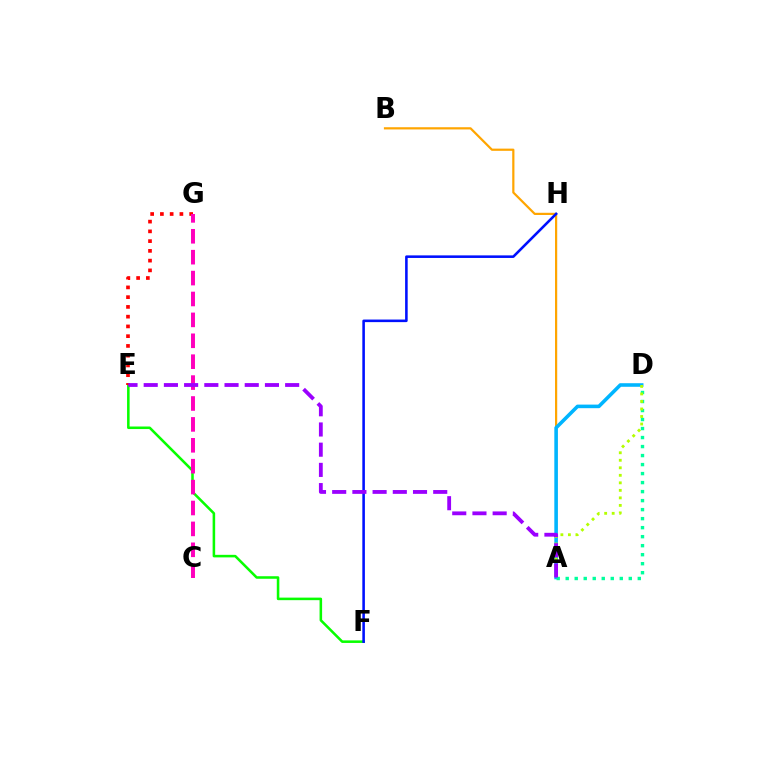{('A', 'B'): [{'color': '#ffa500', 'line_style': 'solid', 'thickness': 1.59}], ('A', 'D'): [{'color': '#00b5ff', 'line_style': 'solid', 'thickness': 2.58}, {'color': '#00ff9d', 'line_style': 'dotted', 'thickness': 2.45}, {'color': '#b3ff00', 'line_style': 'dotted', 'thickness': 2.04}], ('E', 'F'): [{'color': '#08ff00', 'line_style': 'solid', 'thickness': 1.84}], ('E', 'G'): [{'color': '#ff0000', 'line_style': 'dotted', 'thickness': 2.65}], ('F', 'H'): [{'color': '#0010ff', 'line_style': 'solid', 'thickness': 1.85}], ('C', 'G'): [{'color': '#ff00bd', 'line_style': 'dashed', 'thickness': 2.84}], ('A', 'E'): [{'color': '#9b00ff', 'line_style': 'dashed', 'thickness': 2.75}]}